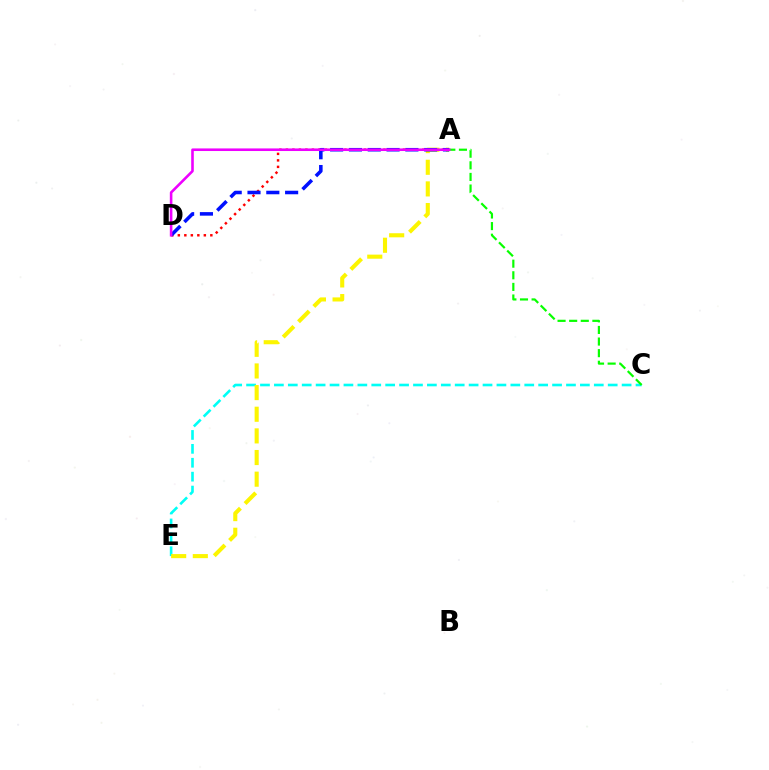{('A', 'D'): [{'color': '#ff0000', 'line_style': 'dotted', 'thickness': 1.77}, {'color': '#0010ff', 'line_style': 'dashed', 'thickness': 2.56}, {'color': '#ee00ff', 'line_style': 'solid', 'thickness': 1.87}], ('C', 'E'): [{'color': '#00fff6', 'line_style': 'dashed', 'thickness': 1.89}], ('A', 'E'): [{'color': '#fcf500', 'line_style': 'dashed', 'thickness': 2.94}], ('A', 'C'): [{'color': '#08ff00', 'line_style': 'dashed', 'thickness': 1.58}]}